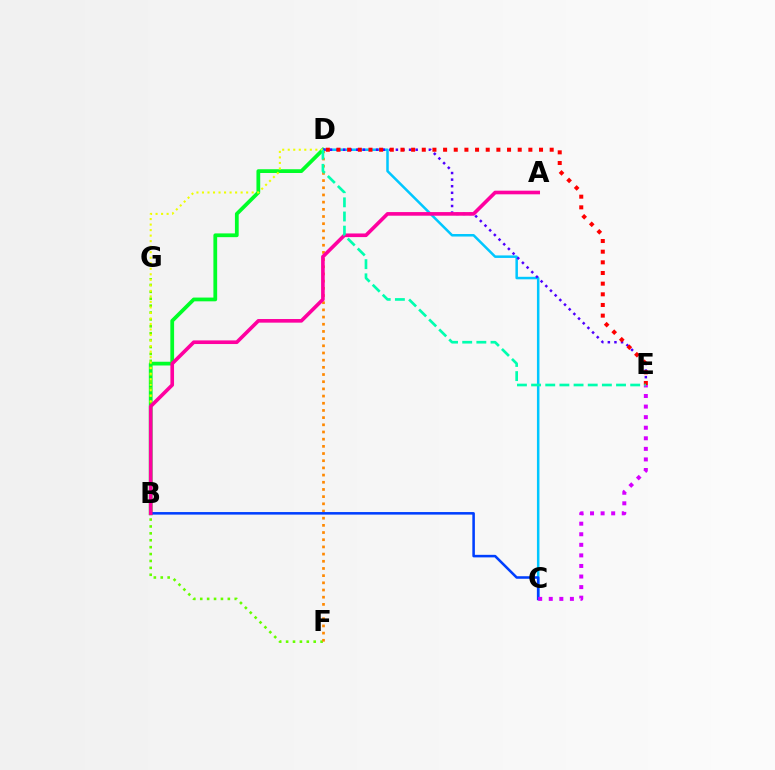{('B', 'D'): [{'color': '#00ff27', 'line_style': 'solid', 'thickness': 2.7}, {'color': '#eeff00', 'line_style': 'dotted', 'thickness': 1.5}], ('C', 'D'): [{'color': '#00c7ff', 'line_style': 'solid', 'thickness': 1.81}], ('F', 'G'): [{'color': '#66ff00', 'line_style': 'dotted', 'thickness': 1.87}], ('D', 'F'): [{'color': '#ff8800', 'line_style': 'dotted', 'thickness': 1.95}], ('D', 'E'): [{'color': '#4f00ff', 'line_style': 'dotted', 'thickness': 1.79}, {'color': '#ff0000', 'line_style': 'dotted', 'thickness': 2.9}, {'color': '#00ffaf', 'line_style': 'dashed', 'thickness': 1.92}], ('B', 'C'): [{'color': '#003fff', 'line_style': 'solid', 'thickness': 1.83}], ('A', 'B'): [{'color': '#ff00a0', 'line_style': 'solid', 'thickness': 2.61}], ('C', 'E'): [{'color': '#d600ff', 'line_style': 'dotted', 'thickness': 2.87}]}